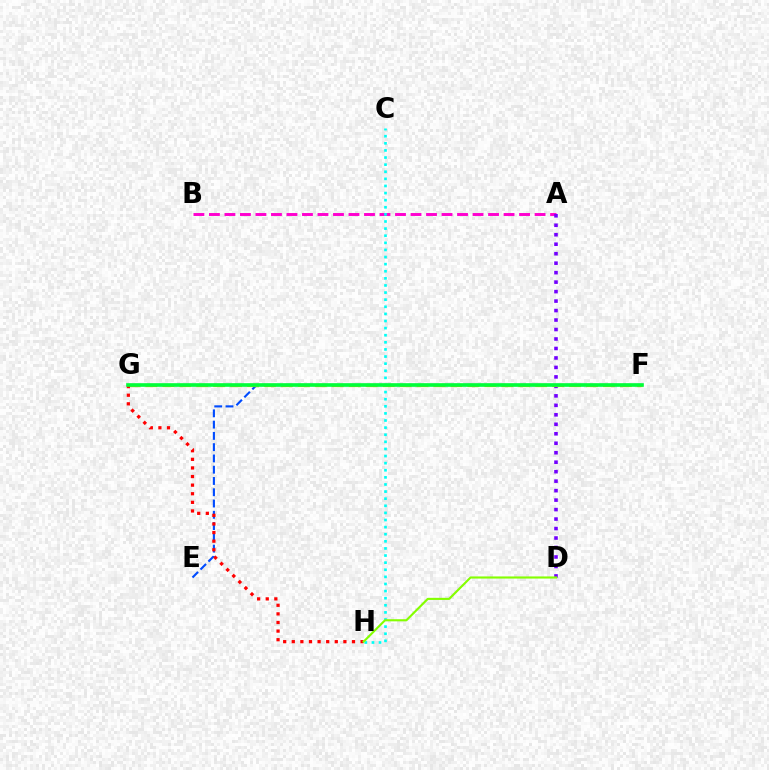{('A', 'B'): [{'color': '#ff00cf', 'line_style': 'dashed', 'thickness': 2.11}], ('E', 'F'): [{'color': '#004bff', 'line_style': 'dashed', 'thickness': 1.53}], ('A', 'D'): [{'color': '#7200ff', 'line_style': 'dotted', 'thickness': 2.57}], ('F', 'G'): [{'color': '#ffbd00', 'line_style': 'dashed', 'thickness': 2.3}, {'color': '#00ff39', 'line_style': 'solid', 'thickness': 2.61}], ('G', 'H'): [{'color': '#ff0000', 'line_style': 'dotted', 'thickness': 2.34}], ('C', 'H'): [{'color': '#00fff6', 'line_style': 'dotted', 'thickness': 1.93}], ('D', 'H'): [{'color': '#84ff00', 'line_style': 'solid', 'thickness': 1.53}]}